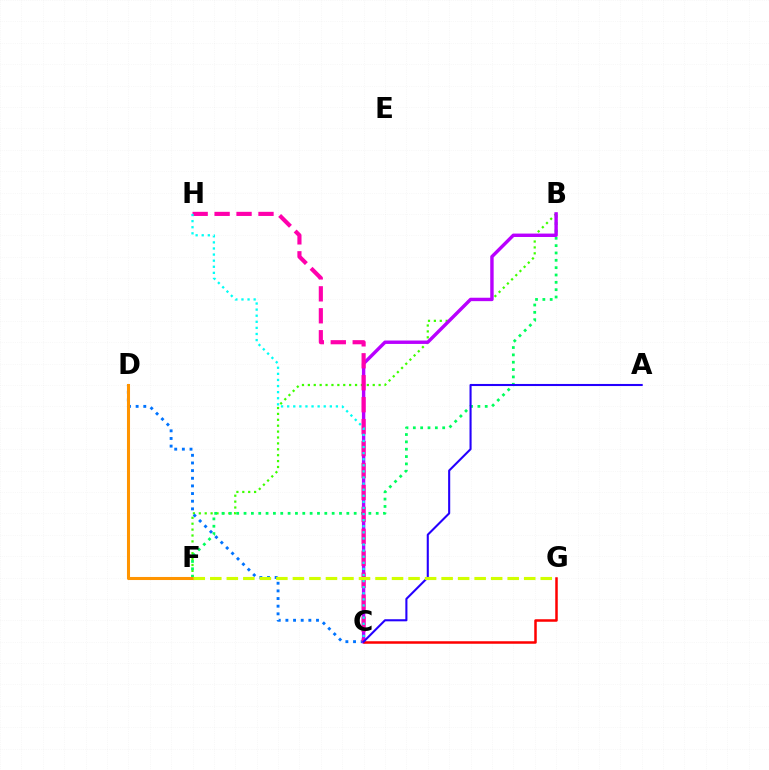{('B', 'F'): [{'color': '#3dff00', 'line_style': 'dotted', 'thickness': 1.6}, {'color': '#00ff5c', 'line_style': 'dotted', 'thickness': 1.99}], ('C', 'D'): [{'color': '#0074ff', 'line_style': 'dotted', 'thickness': 2.08}], ('B', 'C'): [{'color': '#b900ff', 'line_style': 'solid', 'thickness': 2.46}], ('D', 'F'): [{'color': '#ff9400', 'line_style': 'solid', 'thickness': 2.2}], ('C', 'H'): [{'color': '#ff00ac', 'line_style': 'dashed', 'thickness': 2.98}, {'color': '#00fff6', 'line_style': 'dotted', 'thickness': 1.66}], ('C', 'G'): [{'color': '#ff0000', 'line_style': 'solid', 'thickness': 1.8}], ('A', 'C'): [{'color': '#2500ff', 'line_style': 'solid', 'thickness': 1.5}], ('F', 'G'): [{'color': '#d1ff00', 'line_style': 'dashed', 'thickness': 2.24}]}